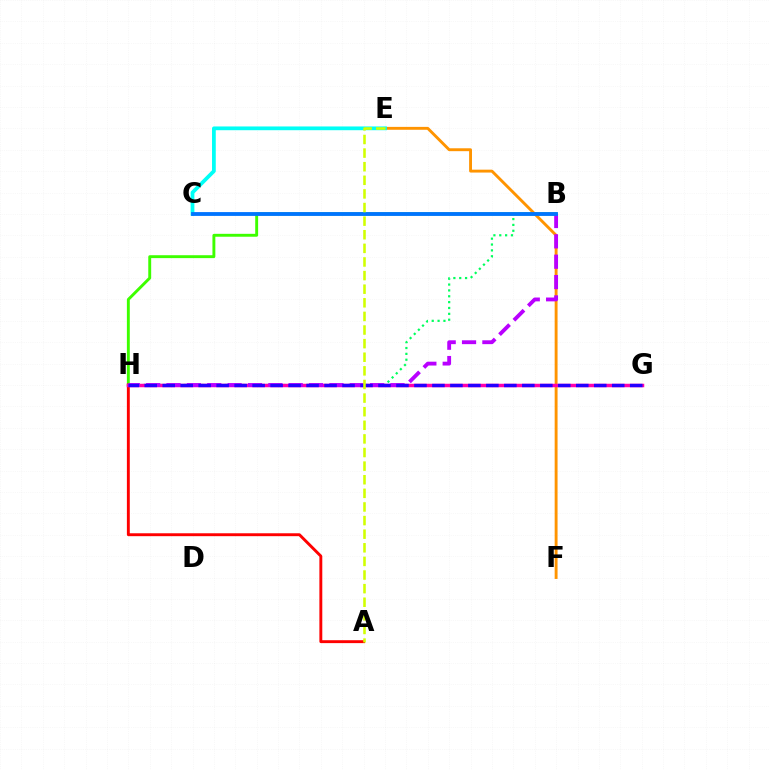{('B', 'H'): [{'color': '#3dff00', 'line_style': 'solid', 'thickness': 2.09}, {'color': '#00ff5c', 'line_style': 'dotted', 'thickness': 1.59}, {'color': '#b900ff', 'line_style': 'dashed', 'thickness': 2.77}], ('A', 'H'): [{'color': '#ff0000', 'line_style': 'solid', 'thickness': 2.09}], ('E', 'F'): [{'color': '#ff9400', 'line_style': 'solid', 'thickness': 2.08}], ('C', 'E'): [{'color': '#00fff6', 'line_style': 'solid', 'thickness': 2.7}], ('G', 'H'): [{'color': '#ff00ac', 'line_style': 'solid', 'thickness': 2.51}, {'color': '#2500ff', 'line_style': 'dashed', 'thickness': 2.44}], ('B', 'C'): [{'color': '#0074ff', 'line_style': 'solid', 'thickness': 2.75}], ('A', 'E'): [{'color': '#d1ff00', 'line_style': 'dashed', 'thickness': 1.85}]}